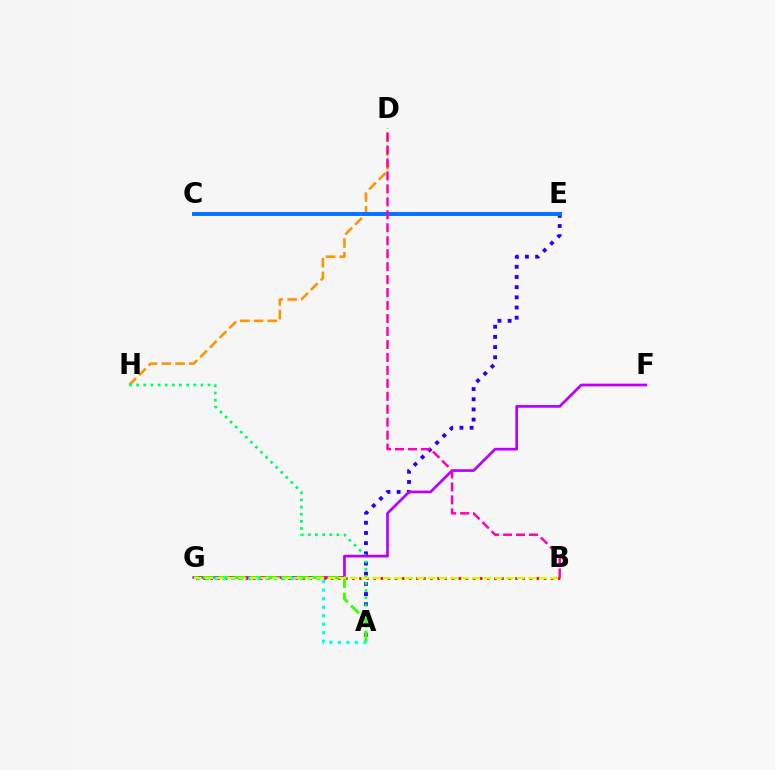{('A', 'E'): [{'color': '#2500ff', 'line_style': 'dotted', 'thickness': 2.77}], ('D', 'H'): [{'color': '#ff9400', 'line_style': 'dashed', 'thickness': 1.87}], ('A', 'H'): [{'color': '#00ff5c', 'line_style': 'dotted', 'thickness': 1.94}], ('F', 'G'): [{'color': '#b900ff', 'line_style': 'solid', 'thickness': 1.94}], ('B', 'G'): [{'color': '#ff0000', 'line_style': 'dotted', 'thickness': 1.93}, {'color': '#d1ff00', 'line_style': 'dashed', 'thickness': 1.51}], ('C', 'E'): [{'color': '#0074ff', 'line_style': 'solid', 'thickness': 2.82}], ('A', 'G'): [{'color': '#3dff00', 'line_style': 'dashed', 'thickness': 2.13}, {'color': '#00fff6', 'line_style': 'dotted', 'thickness': 2.32}], ('B', 'D'): [{'color': '#ff00ac', 'line_style': 'dashed', 'thickness': 1.76}]}